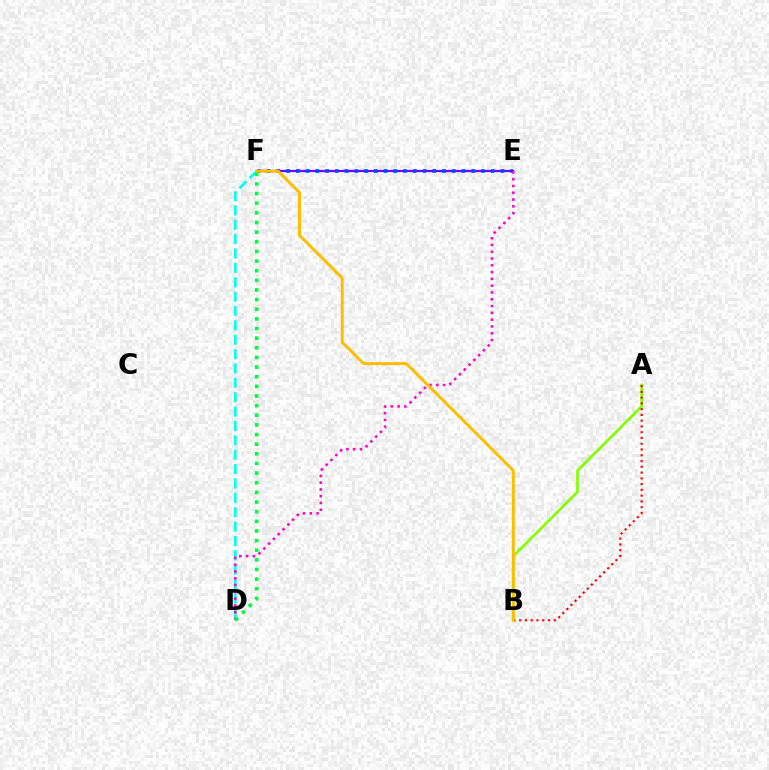{('E', 'F'): [{'color': '#7200ff', 'line_style': 'solid', 'thickness': 1.61}, {'color': '#004bff', 'line_style': 'dotted', 'thickness': 2.65}], ('A', 'B'): [{'color': '#84ff00', 'line_style': 'solid', 'thickness': 1.94}, {'color': '#ff0000', 'line_style': 'dotted', 'thickness': 1.57}], ('D', 'F'): [{'color': '#00fff6', 'line_style': 'dashed', 'thickness': 1.95}, {'color': '#00ff39', 'line_style': 'dotted', 'thickness': 2.62}], ('D', 'E'): [{'color': '#ff00cf', 'line_style': 'dotted', 'thickness': 1.84}], ('B', 'F'): [{'color': '#ffbd00', 'line_style': 'solid', 'thickness': 2.13}]}